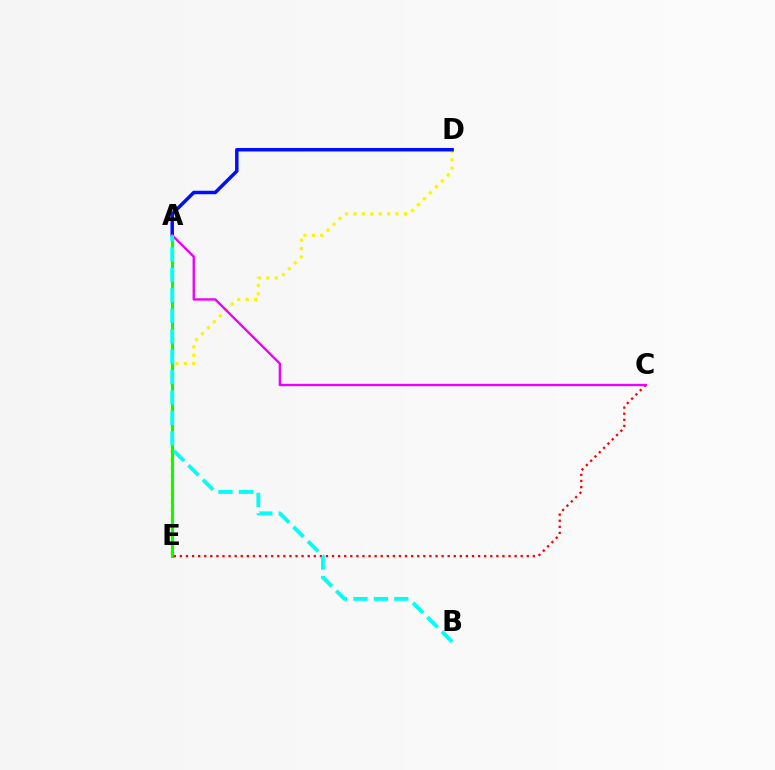{('D', 'E'): [{'color': '#fcf500', 'line_style': 'dotted', 'thickness': 2.28}], ('A', 'E'): [{'color': '#08ff00', 'line_style': 'solid', 'thickness': 2.22}], ('A', 'D'): [{'color': '#0010ff', 'line_style': 'solid', 'thickness': 2.52}], ('C', 'E'): [{'color': '#ff0000', 'line_style': 'dotted', 'thickness': 1.65}], ('A', 'C'): [{'color': '#ee00ff', 'line_style': 'solid', 'thickness': 1.7}], ('A', 'B'): [{'color': '#00fff6', 'line_style': 'dashed', 'thickness': 2.77}]}